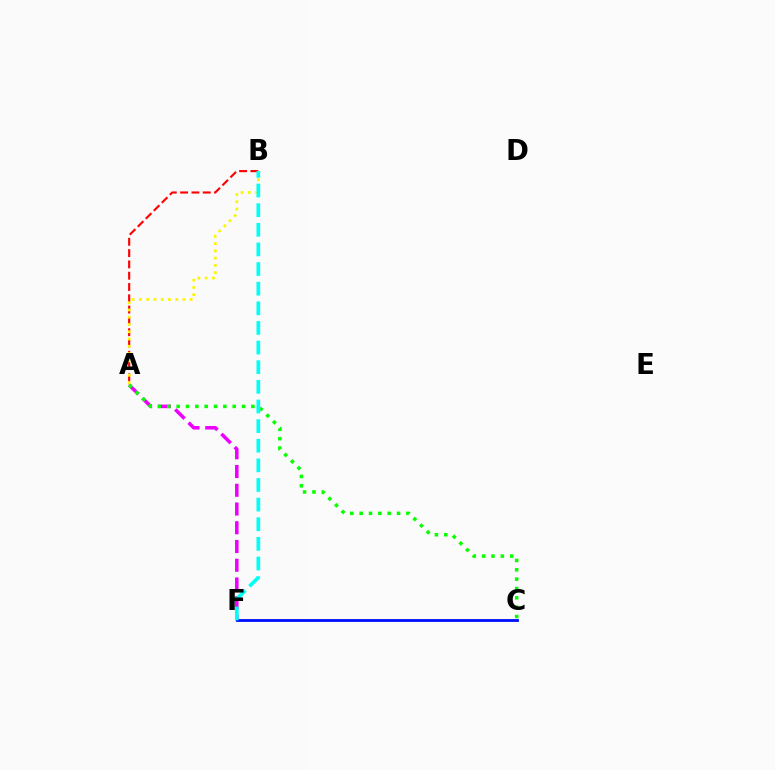{('A', 'B'): [{'color': '#ff0000', 'line_style': 'dashed', 'thickness': 1.54}, {'color': '#fcf500', 'line_style': 'dotted', 'thickness': 1.97}], ('A', 'F'): [{'color': '#ee00ff', 'line_style': 'dashed', 'thickness': 2.55}], ('A', 'C'): [{'color': '#08ff00', 'line_style': 'dotted', 'thickness': 2.54}], ('C', 'F'): [{'color': '#0010ff', 'line_style': 'solid', 'thickness': 2.04}], ('B', 'F'): [{'color': '#00fff6', 'line_style': 'dashed', 'thickness': 2.67}]}